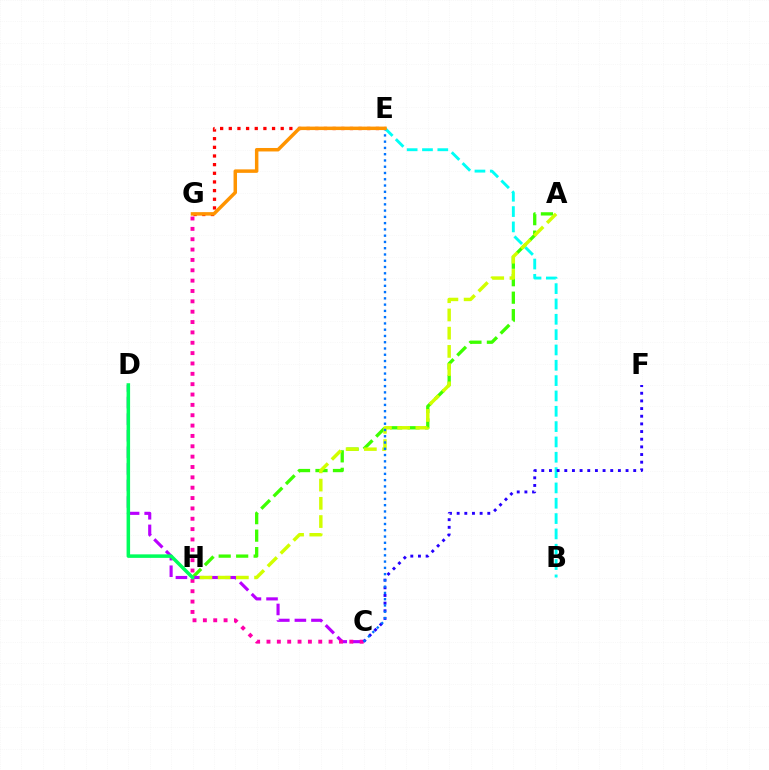{('A', 'H'): [{'color': '#3dff00', 'line_style': 'dashed', 'thickness': 2.37}, {'color': '#d1ff00', 'line_style': 'dashed', 'thickness': 2.48}], ('B', 'E'): [{'color': '#00fff6', 'line_style': 'dashed', 'thickness': 2.08}], ('C', 'D'): [{'color': '#b900ff', 'line_style': 'dashed', 'thickness': 2.25}], ('C', 'G'): [{'color': '#ff00ac', 'line_style': 'dotted', 'thickness': 2.81}], ('C', 'F'): [{'color': '#2500ff', 'line_style': 'dotted', 'thickness': 2.08}], ('D', 'H'): [{'color': '#00ff5c', 'line_style': 'solid', 'thickness': 2.53}], ('E', 'G'): [{'color': '#ff0000', 'line_style': 'dotted', 'thickness': 2.35}, {'color': '#ff9400', 'line_style': 'solid', 'thickness': 2.51}], ('C', 'E'): [{'color': '#0074ff', 'line_style': 'dotted', 'thickness': 1.7}]}